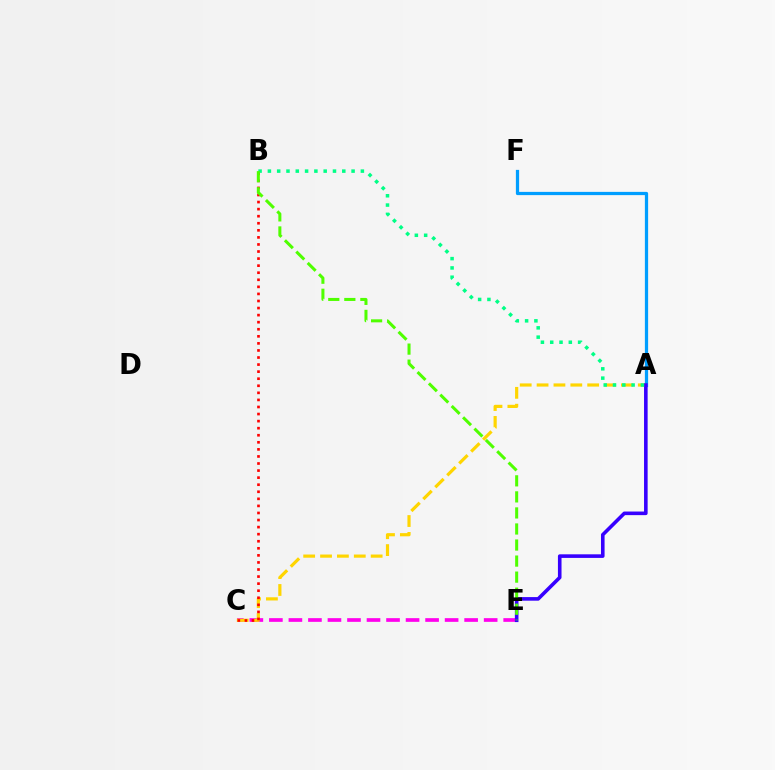{('C', 'E'): [{'color': '#ff00ed', 'line_style': 'dashed', 'thickness': 2.65}], ('A', 'F'): [{'color': '#009eff', 'line_style': 'solid', 'thickness': 2.34}], ('A', 'C'): [{'color': '#ffd500', 'line_style': 'dashed', 'thickness': 2.29}], ('B', 'C'): [{'color': '#ff0000', 'line_style': 'dotted', 'thickness': 1.92}], ('A', 'E'): [{'color': '#3700ff', 'line_style': 'solid', 'thickness': 2.59}], ('A', 'B'): [{'color': '#00ff86', 'line_style': 'dotted', 'thickness': 2.53}], ('B', 'E'): [{'color': '#4fff00', 'line_style': 'dashed', 'thickness': 2.18}]}